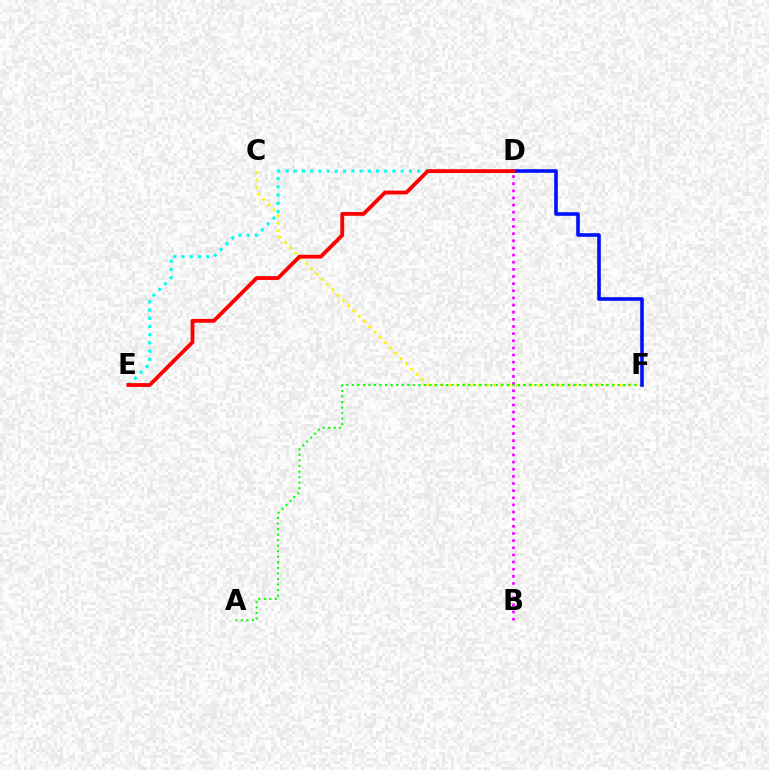{('B', 'D'): [{'color': '#ee00ff', 'line_style': 'dotted', 'thickness': 1.94}], ('D', 'E'): [{'color': '#00fff6', 'line_style': 'dotted', 'thickness': 2.24}, {'color': '#ff0000', 'line_style': 'solid', 'thickness': 2.74}], ('C', 'F'): [{'color': '#fcf500', 'line_style': 'dotted', 'thickness': 2.02}], ('A', 'F'): [{'color': '#08ff00', 'line_style': 'dotted', 'thickness': 1.5}], ('D', 'F'): [{'color': '#0010ff', 'line_style': 'solid', 'thickness': 2.59}]}